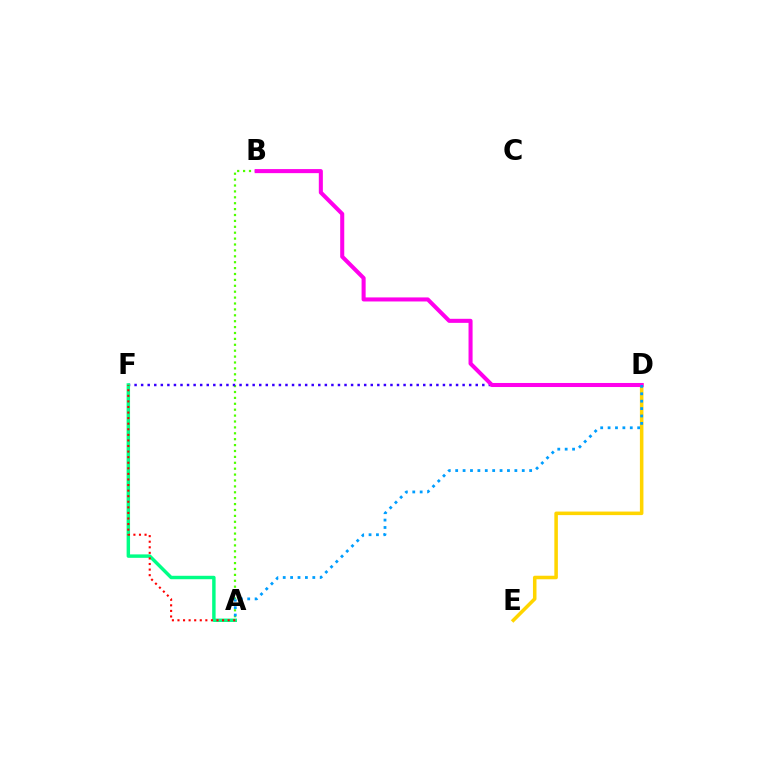{('A', 'B'): [{'color': '#4fff00', 'line_style': 'dotted', 'thickness': 1.6}], ('D', 'F'): [{'color': '#3700ff', 'line_style': 'dotted', 'thickness': 1.78}], ('A', 'F'): [{'color': '#00ff86', 'line_style': 'solid', 'thickness': 2.48}, {'color': '#ff0000', 'line_style': 'dotted', 'thickness': 1.51}], ('D', 'E'): [{'color': '#ffd500', 'line_style': 'solid', 'thickness': 2.55}], ('B', 'D'): [{'color': '#ff00ed', 'line_style': 'solid', 'thickness': 2.92}], ('A', 'D'): [{'color': '#009eff', 'line_style': 'dotted', 'thickness': 2.01}]}